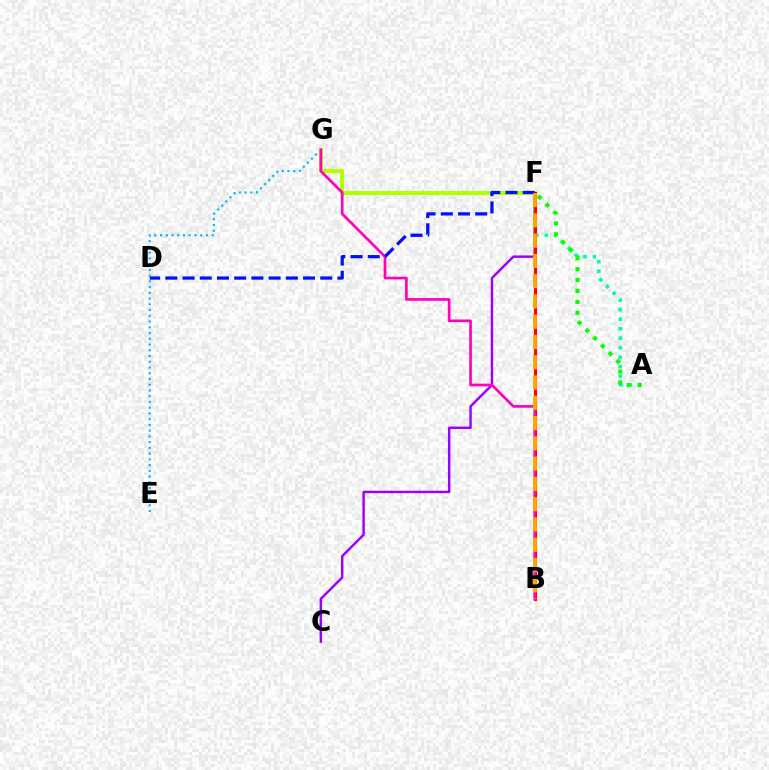{('C', 'F'): [{'color': '#9b00ff', 'line_style': 'solid', 'thickness': 1.76}], ('E', 'G'): [{'color': '#00b5ff', 'line_style': 'dotted', 'thickness': 1.56}], ('A', 'F'): [{'color': '#00ff9d', 'line_style': 'dotted', 'thickness': 2.58}, {'color': '#08ff00', 'line_style': 'dotted', 'thickness': 2.97}], ('F', 'G'): [{'color': '#b3ff00', 'line_style': 'solid', 'thickness': 2.89}], ('B', 'F'): [{'color': '#ff0000', 'line_style': 'solid', 'thickness': 2.21}, {'color': '#ffa500', 'line_style': 'dashed', 'thickness': 2.75}], ('B', 'G'): [{'color': '#ff00bd', 'line_style': 'solid', 'thickness': 1.92}], ('D', 'F'): [{'color': '#0010ff', 'line_style': 'dashed', 'thickness': 2.34}]}